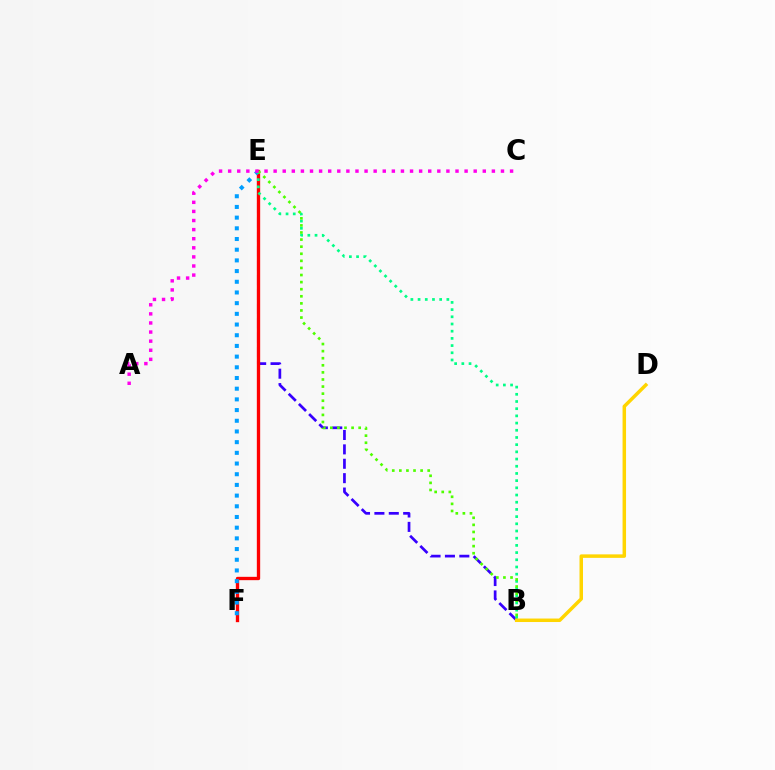{('B', 'E'): [{'color': '#3700ff', 'line_style': 'dashed', 'thickness': 1.96}, {'color': '#00ff86', 'line_style': 'dotted', 'thickness': 1.95}, {'color': '#4fff00', 'line_style': 'dotted', 'thickness': 1.93}], ('E', 'F'): [{'color': '#ff0000', 'line_style': 'solid', 'thickness': 2.4}, {'color': '#009eff', 'line_style': 'dotted', 'thickness': 2.9}], ('B', 'D'): [{'color': '#ffd500', 'line_style': 'solid', 'thickness': 2.51}], ('A', 'C'): [{'color': '#ff00ed', 'line_style': 'dotted', 'thickness': 2.47}]}